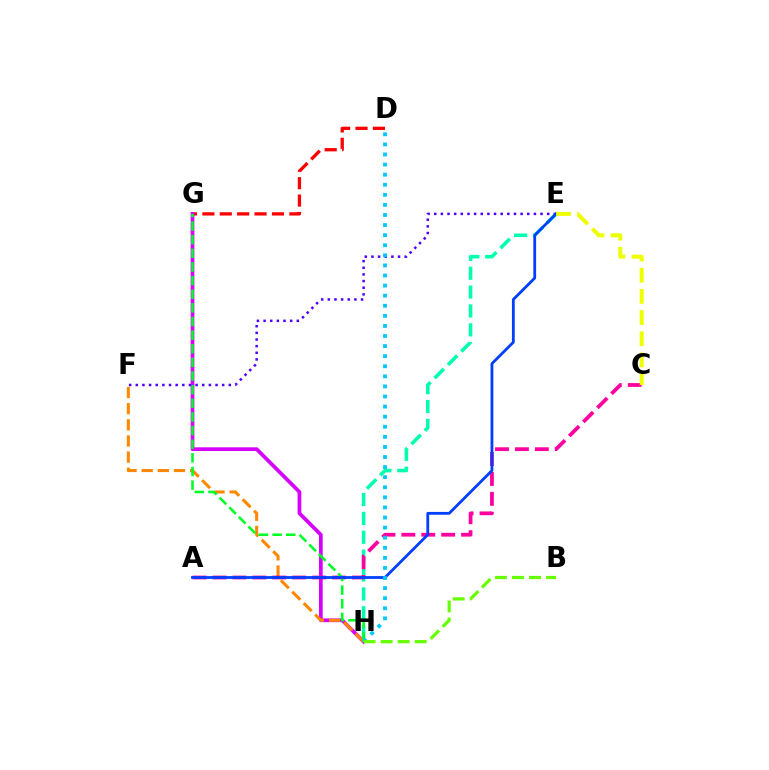{('D', 'G'): [{'color': '#ff0000', 'line_style': 'dashed', 'thickness': 2.36}], ('G', 'H'): [{'color': '#d600ff', 'line_style': 'solid', 'thickness': 2.68}, {'color': '#00ff27', 'line_style': 'dashed', 'thickness': 1.85}], ('F', 'H'): [{'color': '#ff8800', 'line_style': 'dashed', 'thickness': 2.19}], ('E', 'H'): [{'color': '#00ffaf', 'line_style': 'dashed', 'thickness': 2.56}], ('A', 'C'): [{'color': '#ff00a0', 'line_style': 'dashed', 'thickness': 2.7}], ('E', 'F'): [{'color': '#4f00ff', 'line_style': 'dotted', 'thickness': 1.81}], ('A', 'E'): [{'color': '#003fff', 'line_style': 'solid', 'thickness': 2.02}], ('D', 'H'): [{'color': '#00c7ff', 'line_style': 'dotted', 'thickness': 2.74}], ('B', 'H'): [{'color': '#66ff00', 'line_style': 'dashed', 'thickness': 2.32}], ('C', 'E'): [{'color': '#eeff00', 'line_style': 'dashed', 'thickness': 2.88}]}